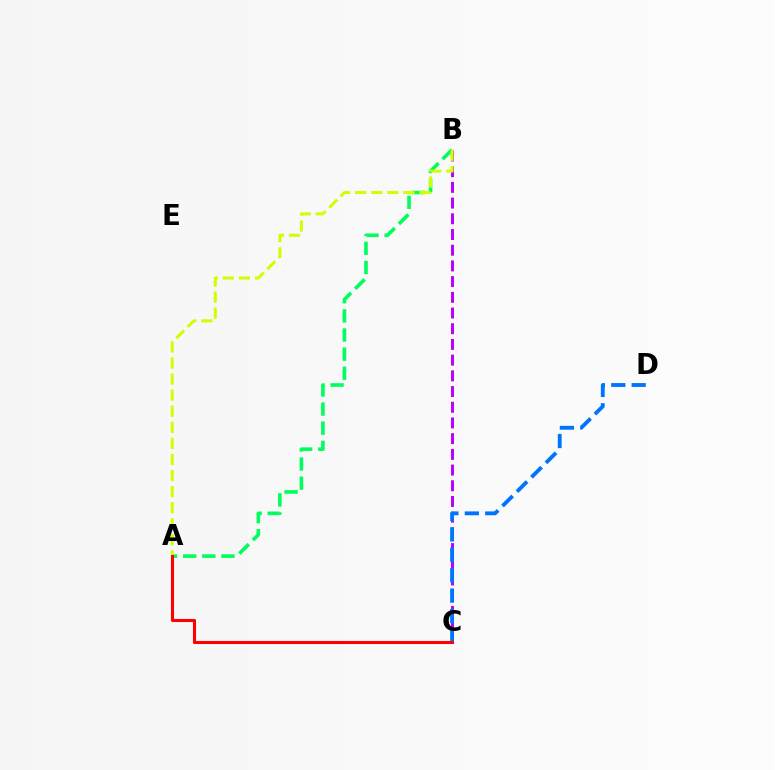{('A', 'B'): [{'color': '#00ff5c', 'line_style': 'dashed', 'thickness': 2.6}, {'color': '#d1ff00', 'line_style': 'dashed', 'thickness': 2.18}], ('B', 'C'): [{'color': '#b900ff', 'line_style': 'dashed', 'thickness': 2.13}], ('C', 'D'): [{'color': '#0074ff', 'line_style': 'dashed', 'thickness': 2.77}], ('A', 'C'): [{'color': '#ff0000', 'line_style': 'solid', 'thickness': 2.2}]}